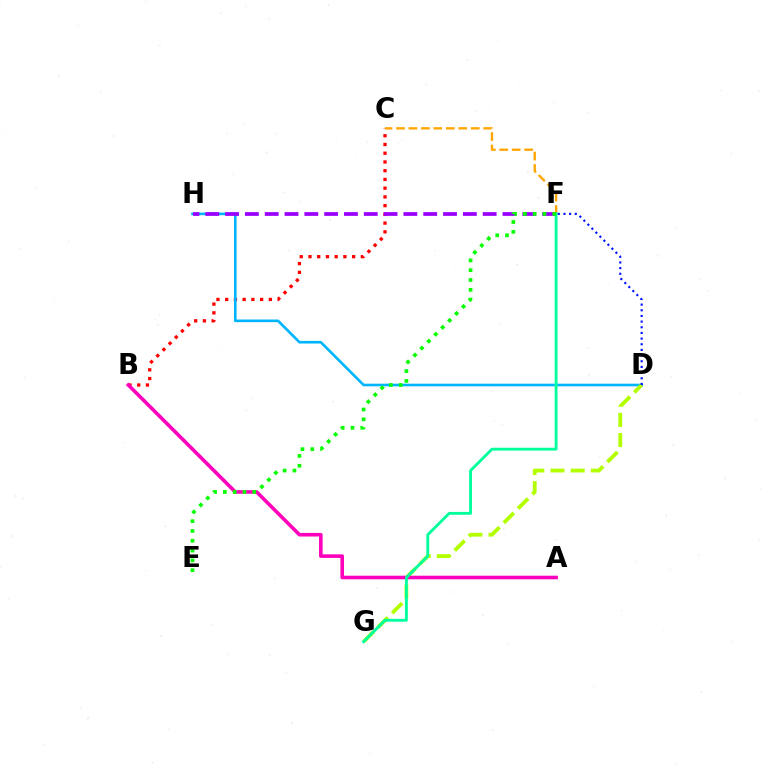{('B', 'C'): [{'color': '#ff0000', 'line_style': 'dotted', 'thickness': 2.37}], ('D', 'H'): [{'color': '#00b5ff', 'line_style': 'solid', 'thickness': 1.89}], ('D', 'G'): [{'color': '#b3ff00', 'line_style': 'dashed', 'thickness': 2.74}], ('C', 'F'): [{'color': '#ffa500', 'line_style': 'dashed', 'thickness': 1.69}], ('F', 'H'): [{'color': '#9b00ff', 'line_style': 'dashed', 'thickness': 2.69}], ('A', 'B'): [{'color': '#ff00bd', 'line_style': 'solid', 'thickness': 2.58}], ('F', 'G'): [{'color': '#00ff9d', 'line_style': 'solid', 'thickness': 2.06}], ('E', 'F'): [{'color': '#08ff00', 'line_style': 'dotted', 'thickness': 2.66}], ('D', 'F'): [{'color': '#0010ff', 'line_style': 'dotted', 'thickness': 1.54}]}